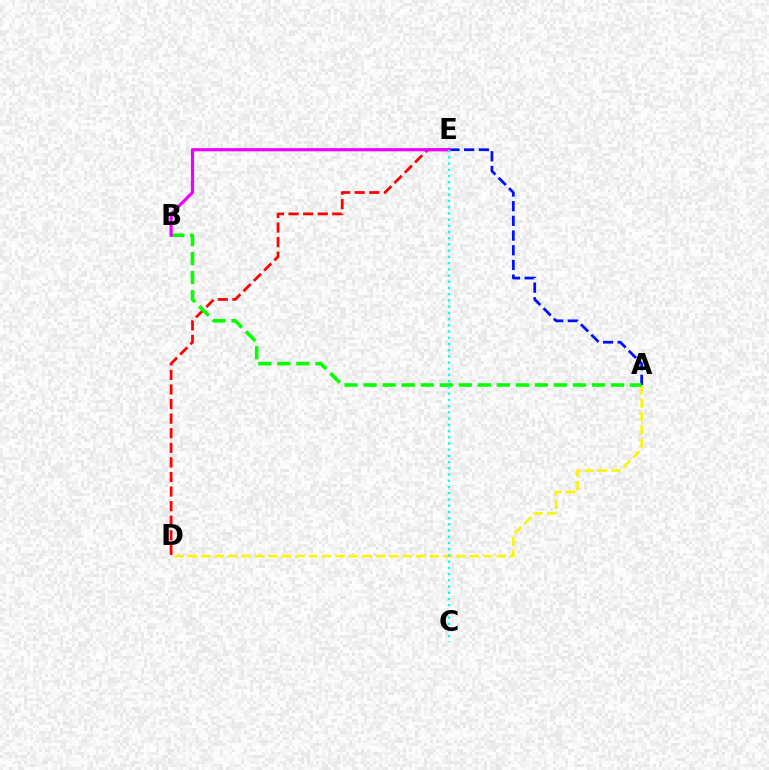{('D', 'E'): [{'color': '#ff0000', 'line_style': 'dashed', 'thickness': 1.98}], ('A', 'D'): [{'color': '#fcf500', 'line_style': 'dashed', 'thickness': 1.82}], ('A', 'E'): [{'color': '#0010ff', 'line_style': 'dashed', 'thickness': 2.0}], ('A', 'B'): [{'color': '#08ff00', 'line_style': 'dashed', 'thickness': 2.59}], ('B', 'E'): [{'color': '#ee00ff', 'line_style': 'solid', 'thickness': 2.27}], ('C', 'E'): [{'color': '#00fff6', 'line_style': 'dotted', 'thickness': 1.69}]}